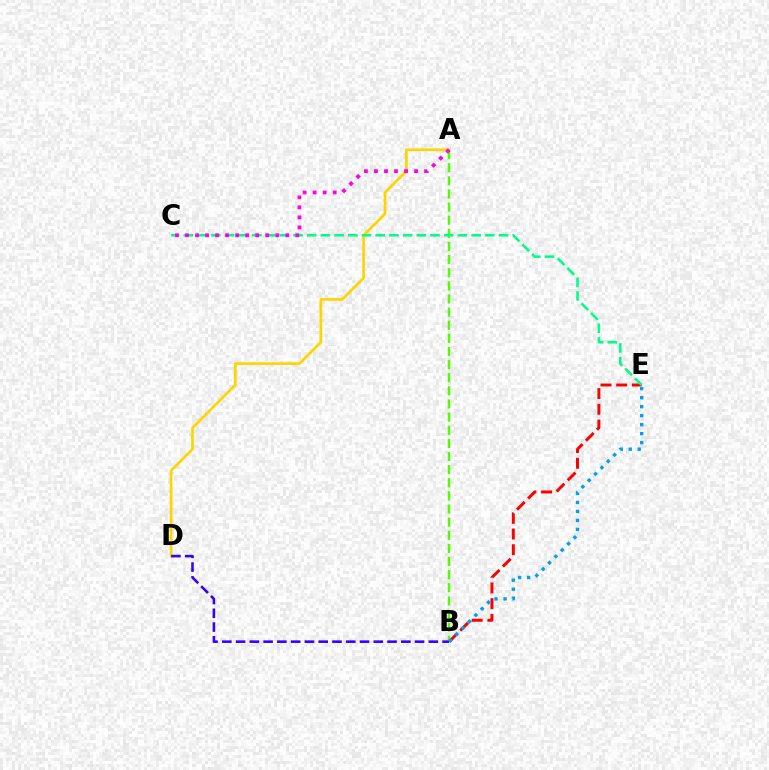{('A', 'D'): [{'color': '#ffd500', 'line_style': 'solid', 'thickness': 1.94}], ('A', 'B'): [{'color': '#4fff00', 'line_style': 'dashed', 'thickness': 1.78}], ('B', 'E'): [{'color': '#ff0000', 'line_style': 'dashed', 'thickness': 2.13}, {'color': '#009eff', 'line_style': 'dotted', 'thickness': 2.44}], ('B', 'D'): [{'color': '#3700ff', 'line_style': 'dashed', 'thickness': 1.87}], ('C', 'E'): [{'color': '#00ff86', 'line_style': 'dashed', 'thickness': 1.86}], ('A', 'C'): [{'color': '#ff00ed', 'line_style': 'dotted', 'thickness': 2.72}]}